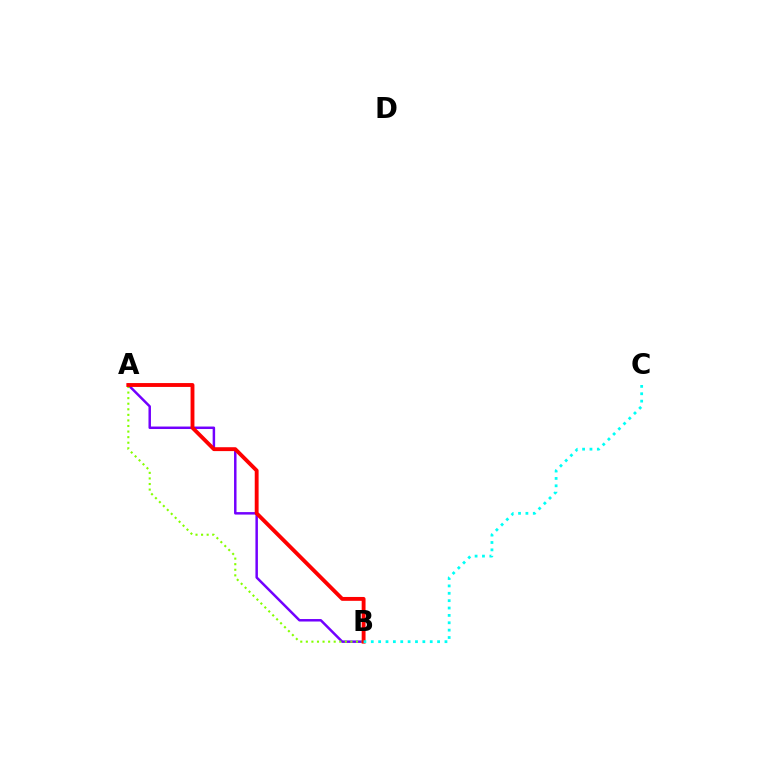{('A', 'B'): [{'color': '#7200ff', 'line_style': 'solid', 'thickness': 1.79}, {'color': '#84ff00', 'line_style': 'dotted', 'thickness': 1.51}, {'color': '#ff0000', 'line_style': 'solid', 'thickness': 2.78}], ('B', 'C'): [{'color': '#00fff6', 'line_style': 'dotted', 'thickness': 2.0}]}